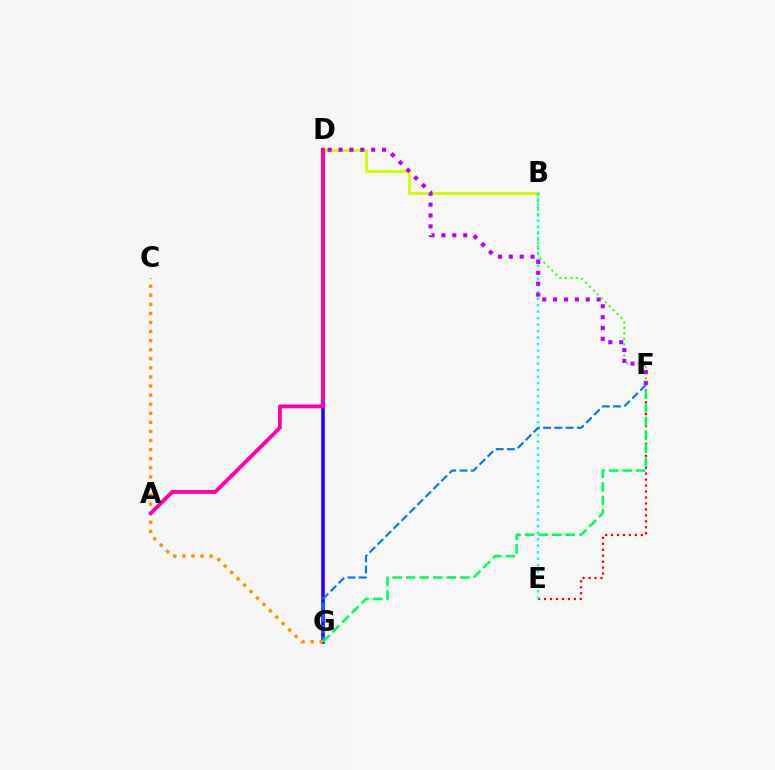{('D', 'G'): [{'color': '#2500ff', 'line_style': 'solid', 'thickness': 2.56}], ('B', 'D'): [{'color': '#d1ff00', 'line_style': 'solid', 'thickness': 2.15}], ('E', 'F'): [{'color': '#ff0000', 'line_style': 'dotted', 'thickness': 1.62}], ('B', 'F'): [{'color': '#3dff00', 'line_style': 'dotted', 'thickness': 1.51}], ('B', 'E'): [{'color': '#00fff6', 'line_style': 'dotted', 'thickness': 1.77}], ('F', 'G'): [{'color': '#0074ff', 'line_style': 'dashed', 'thickness': 1.53}, {'color': '#00ff5c', 'line_style': 'dashed', 'thickness': 1.84}], ('C', 'G'): [{'color': '#ff9400', 'line_style': 'dotted', 'thickness': 2.47}], ('D', 'F'): [{'color': '#b900ff', 'line_style': 'dotted', 'thickness': 2.96}], ('A', 'D'): [{'color': '#ff00ac', 'line_style': 'solid', 'thickness': 2.75}]}